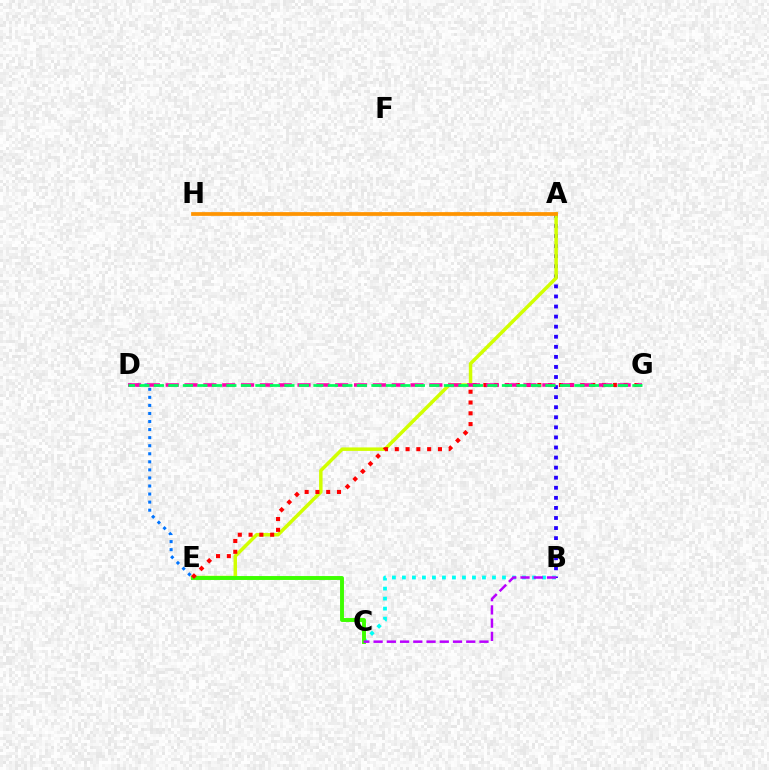{('A', 'B'): [{'color': '#2500ff', 'line_style': 'dotted', 'thickness': 2.74}], ('A', 'E'): [{'color': '#d1ff00', 'line_style': 'solid', 'thickness': 2.51}], ('D', 'E'): [{'color': '#0074ff', 'line_style': 'dotted', 'thickness': 2.19}], ('B', 'C'): [{'color': '#00fff6', 'line_style': 'dotted', 'thickness': 2.72}, {'color': '#b900ff', 'line_style': 'dashed', 'thickness': 1.8}], ('C', 'E'): [{'color': '#3dff00', 'line_style': 'solid', 'thickness': 2.82}], ('A', 'H'): [{'color': '#ff9400', 'line_style': 'solid', 'thickness': 2.69}], ('E', 'G'): [{'color': '#ff0000', 'line_style': 'dotted', 'thickness': 2.93}], ('D', 'G'): [{'color': '#ff00ac', 'line_style': 'dashed', 'thickness': 2.56}, {'color': '#00ff5c', 'line_style': 'dashed', 'thickness': 1.97}]}